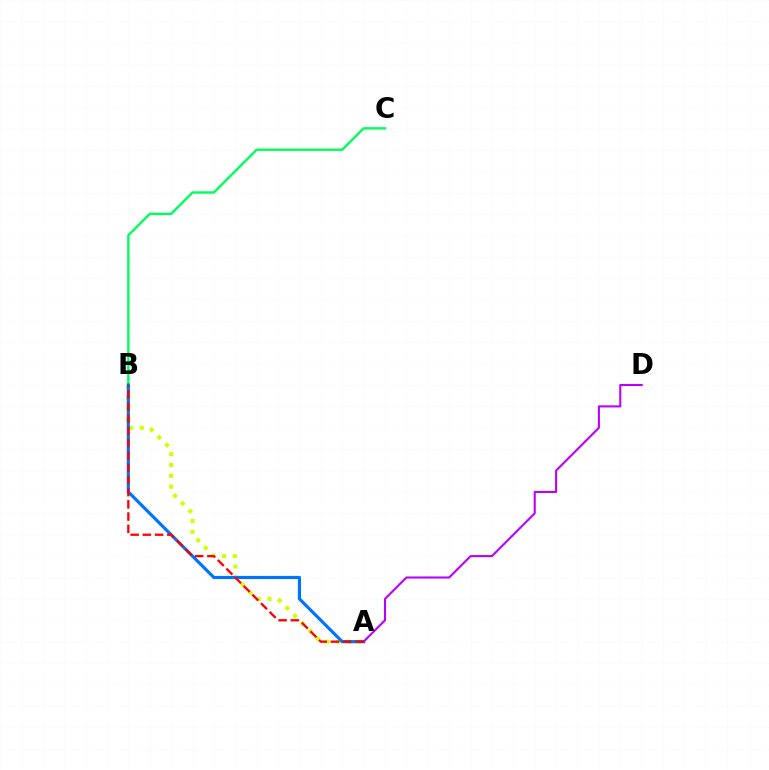{('A', 'B'): [{'color': '#d1ff00', 'line_style': 'dotted', 'thickness': 2.94}, {'color': '#0074ff', 'line_style': 'solid', 'thickness': 2.28}, {'color': '#ff0000', 'line_style': 'dashed', 'thickness': 1.66}], ('B', 'C'): [{'color': '#00ff5c', 'line_style': 'solid', 'thickness': 1.72}], ('A', 'D'): [{'color': '#b900ff', 'line_style': 'solid', 'thickness': 1.5}]}